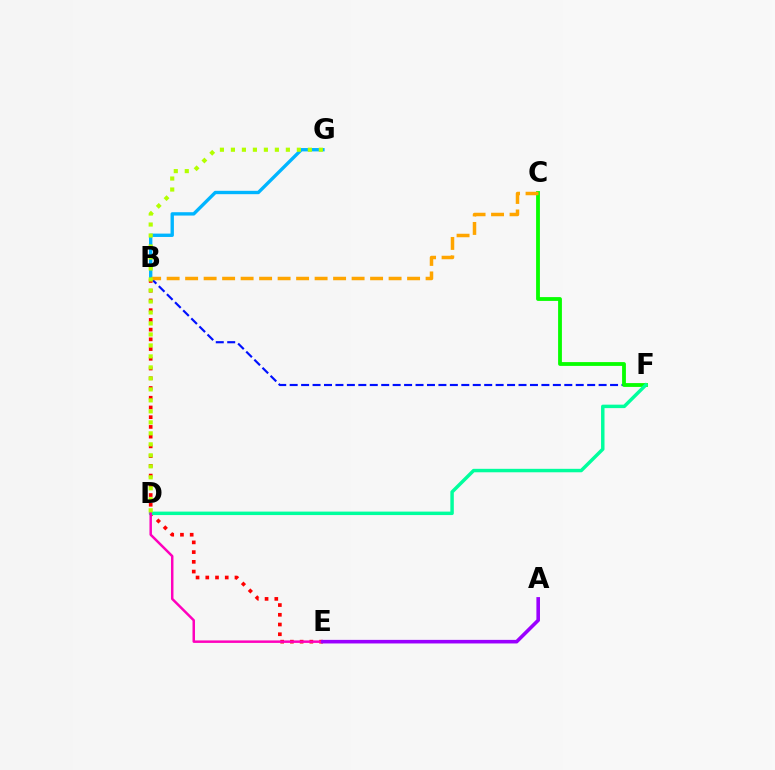{('B', 'F'): [{'color': '#0010ff', 'line_style': 'dashed', 'thickness': 1.55}], ('B', 'E'): [{'color': '#ff0000', 'line_style': 'dotted', 'thickness': 2.64}], ('B', 'G'): [{'color': '#00b5ff', 'line_style': 'solid', 'thickness': 2.42}], ('C', 'F'): [{'color': '#08ff00', 'line_style': 'solid', 'thickness': 2.74}], ('D', 'F'): [{'color': '#00ff9d', 'line_style': 'solid', 'thickness': 2.49}], ('B', 'C'): [{'color': '#ffa500', 'line_style': 'dashed', 'thickness': 2.51}], ('D', 'E'): [{'color': '#ff00bd', 'line_style': 'solid', 'thickness': 1.79}], ('D', 'G'): [{'color': '#b3ff00', 'line_style': 'dotted', 'thickness': 2.99}], ('A', 'E'): [{'color': '#9b00ff', 'line_style': 'solid', 'thickness': 2.58}]}